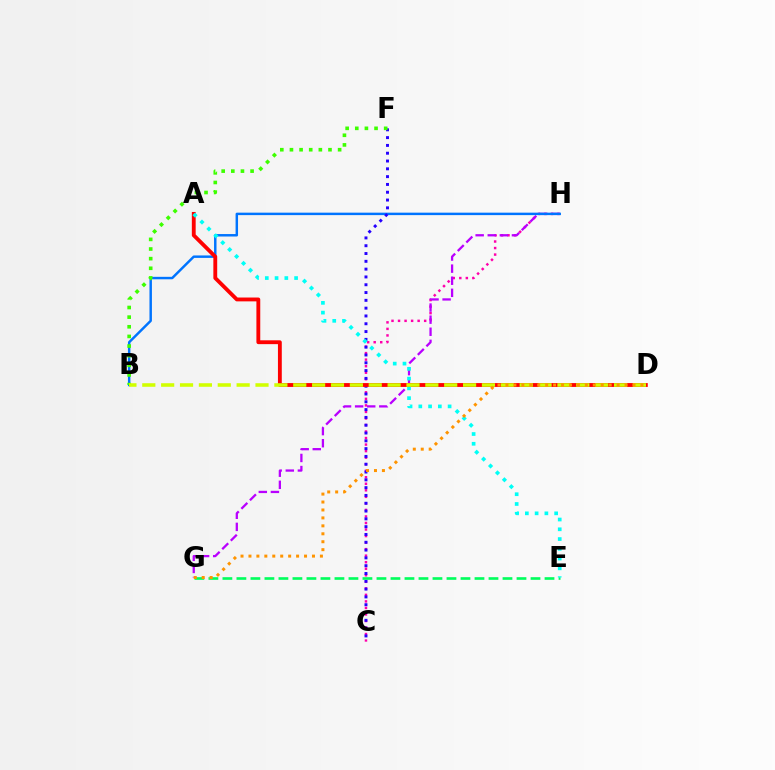{('C', 'H'): [{'color': '#ff00ac', 'line_style': 'dotted', 'thickness': 1.78}], ('G', 'H'): [{'color': '#b900ff', 'line_style': 'dashed', 'thickness': 1.64}], ('B', 'H'): [{'color': '#0074ff', 'line_style': 'solid', 'thickness': 1.77}], ('C', 'F'): [{'color': '#2500ff', 'line_style': 'dotted', 'thickness': 2.12}], ('E', 'G'): [{'color': '#00ff5c', 'line_style': 'dashed', 'thickness': 1.9}], ('A', 'D'): [{'color': '#ff0000', 'line_style': 'solid', 'thickness': 2.77}], ('A', 'E'): [{'color': '#00fff6', 'line_style': 'dotted', 'thickness': 2.65}], ('B', 'F'): [{'color': '#3dff00', 'line_style': 'dotted', 'thickness': 2.62}], ('B', 'D'): [{'color': '#d1ff00', 'line_style': 'dashed', 'thickness': 2.56}], ('D', 'G'): [{'color': '#ff9400', 'line_style': 'dotted', 'thickness': 2.16}]}